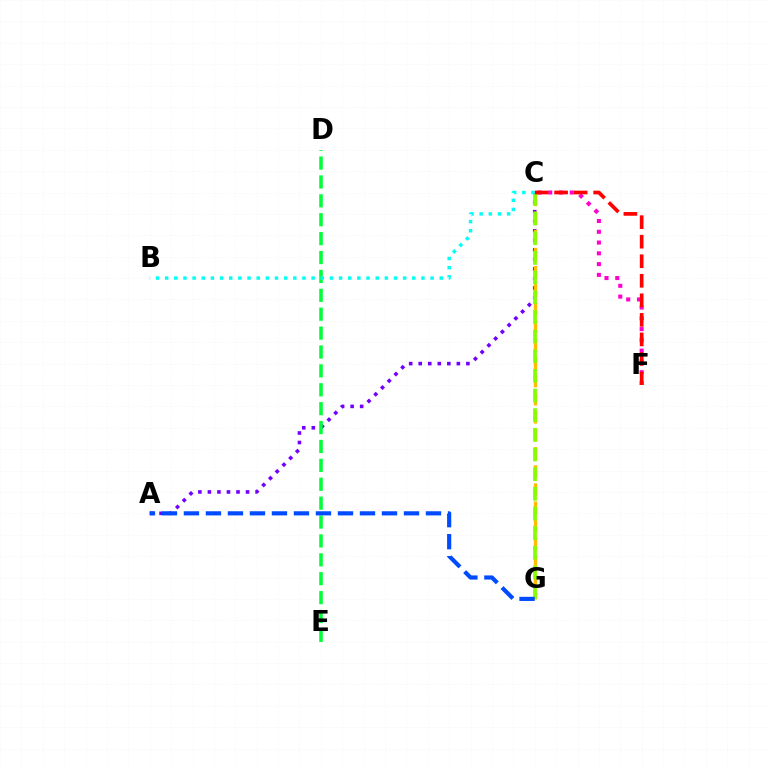{('A', 'C'): [{'color': '#7200ff', 'line_style': 'dotted', 'thickness': 2.59}], ('C', 'G'): [{'color': '#ffbd00', 'line_style': 'dashed', 'thickness': 2.46}, {'color': '#84ff00', 'line_style': 'dashed', 'thickness': 2.67}], ('C', 'F'): [{'color': '#ff00cf', 'line_style': 'dotted', 'thickness': 2.93}, {'color': '#ff0000', 'line_style': 'dashed', 'thickness': 2.65}], ('D', 'E'): [{'color': '#00ff39', 'line_style': 'dashed', 'thickness': 2.57}], ('A', 'G'): [{'color': '#004bff', 'line_style': 'dashed', 'thickness': 2.99}], ('B', 'C'): [{'color': '#00fff6', 'line_style': 'dotted', 'thickness': 2.49}]}